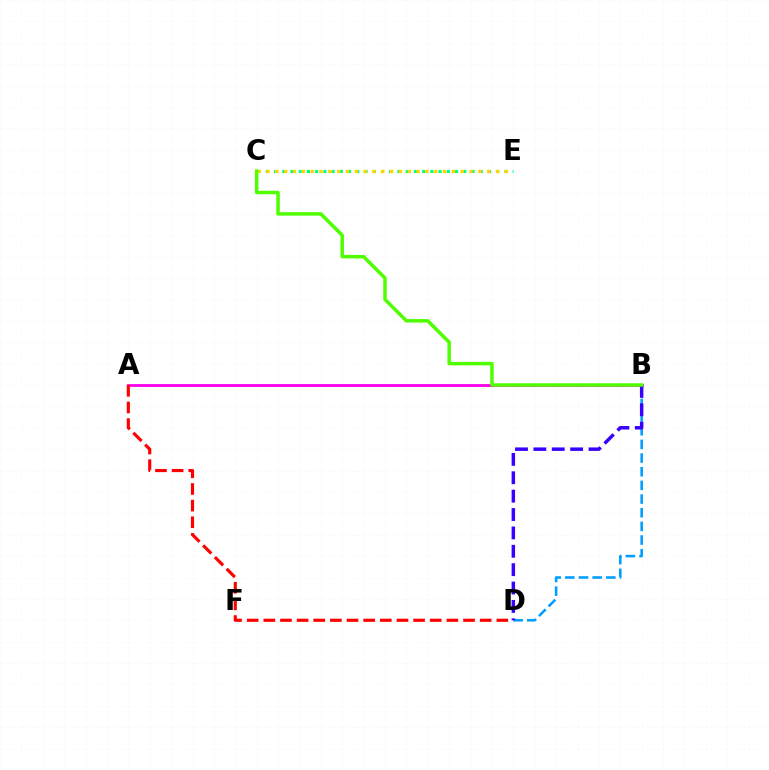{('A', 'B'): [{'color': '#ff00ed', 'line_style': 'solid', 'thickness': 2.02}], ('B', 'D'): [{'color': '#009eff', 'line_style': 'dashed', 'thickness': 1.86}, {'color': '#3700ff', 'line_style': 'dashed', 'thickness': 2.5}], ('C', 'E'): [{'color': '#00ff86', 'line_style': 'dotted', 'thickness': 2.24}, {'color': '#ffd500', 'line_style': 'dotted', 'thickness': 2.4}], ('A', 'D'): [{'color': '#ff0000', 'line_style': 'dashed', 'thickness': 2.26}], ('B', 'C'): [{'color': '#4fff00', 'line_style': 'solid', 'thickness': 2.51}]}